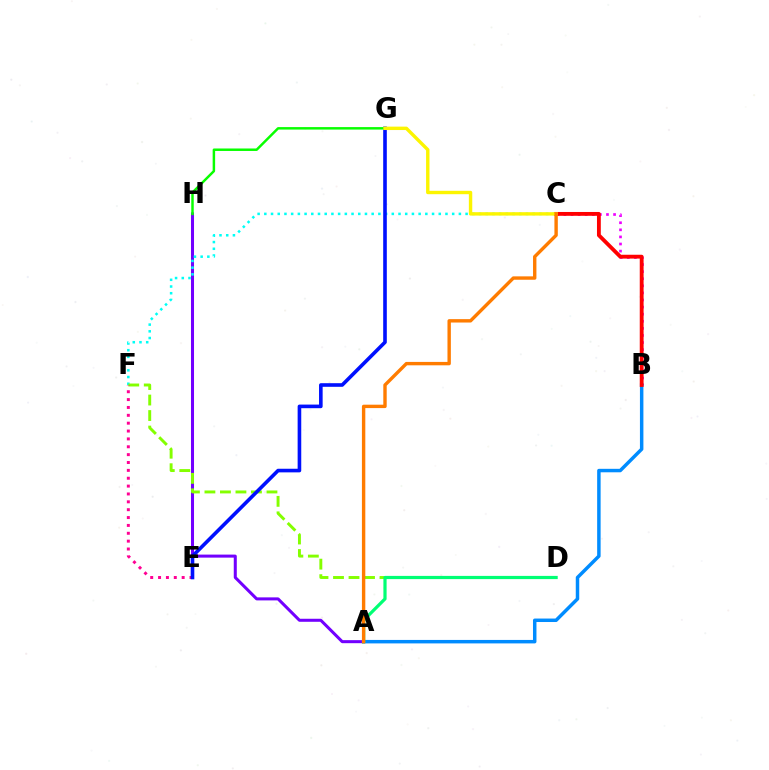{('A', 'H'): [{'color': '#7200ff', 'line_style': 'solid', 'thickness': 2.18}], ('B', 'C'): [{'color': '#ee00ff', 'line_style': 'dotted', 'thickness': 1.93}, {'color': '#ff0000', 'line_style': 'solid', 'thickness': 2.76}], ('C', 'F'): [{'color': '#00fff6', 'line_style': 'dotted', 'thickness': 1.82}], ('D', 'F'): [{'color': '#84ff00', 'line_style': 'dashed', 'thickness': 2.11}], ('E', 'F'): [{'color': '#ff0094', 'line_style': 'dotted', 'thickness': 2.14}], ('E', 'G'): [{'color': '#0010ff', 'line_style': 'solid', 'thickness': 2.6}], ('A', 'B'): [{'color': '#008cff', 'line_style': 'solid', 'thickness': 2.5}], ('G', 'H'): [{'color': '#08ff00', 'line_style': 'solid', 'thickness': 1.78}], ('C', 'G'): [{'color': '#fcf500', 'line_style': 'solid', 'thickness': 2.45}], ('A', 'D'): [{'color': '#00ff74', 'line_style': 'solid', 'thickness': 2.31}], ('A', 'C'): [{'color': '#ff7c00', 'line_style': 'solid', 'thickness': 2.44}]}